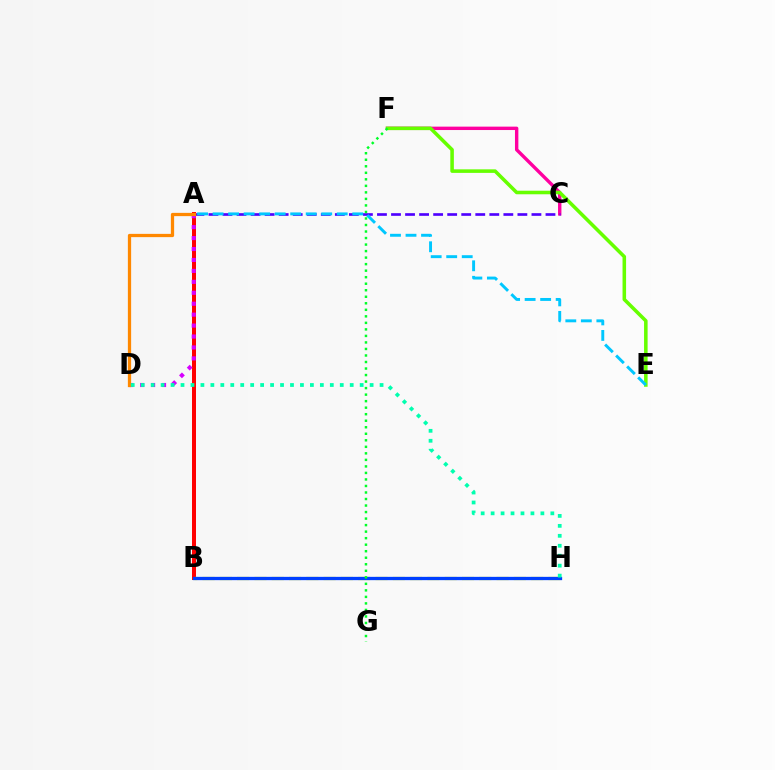{('A', 'B'): [{'color': '#ff0000', 'line_style': 'solid', 'thickness': 2.88}], ('C', 'F'): [{'color': '#ff00a0', 'line_style': 'solid', 'thickness': 2.44}], ('B', 'H'): [{'color': '#eeff00', 'line_style': 'dashed', 'thickness': 2.35}, {'color': '#003fff', 'line_style': 'solid', 'thickness': 2.37}], ('A', 'C'): [{'color': '#4f00ff', 'line_style': 'dashed', 'thickness': 1.91}], ('A', 'D'): [{'color': '#d600ff', 'line_style': 'dotted', 'thickness': 2.97}, {'color': '#ff8800', 'line_style': 'solid', 'thickness': 2.35}], ('D', 'H'): [{'color': '#00ffaf', 'line_style': 'dotted', 'thickness': 2.7}], ('E', 'F'): [{'color': '#66ff00', 'line_style': 'solid', 'thickness': 2.56}], ('A', 'E'): [{'color': '#00c7ff', 'line_style': 'dashed', 'thickness': 2.11}], ('F', 'G'): [{'color': '#00ff27', 'line_style': 'dotted', 'thickness': 1.77}]}